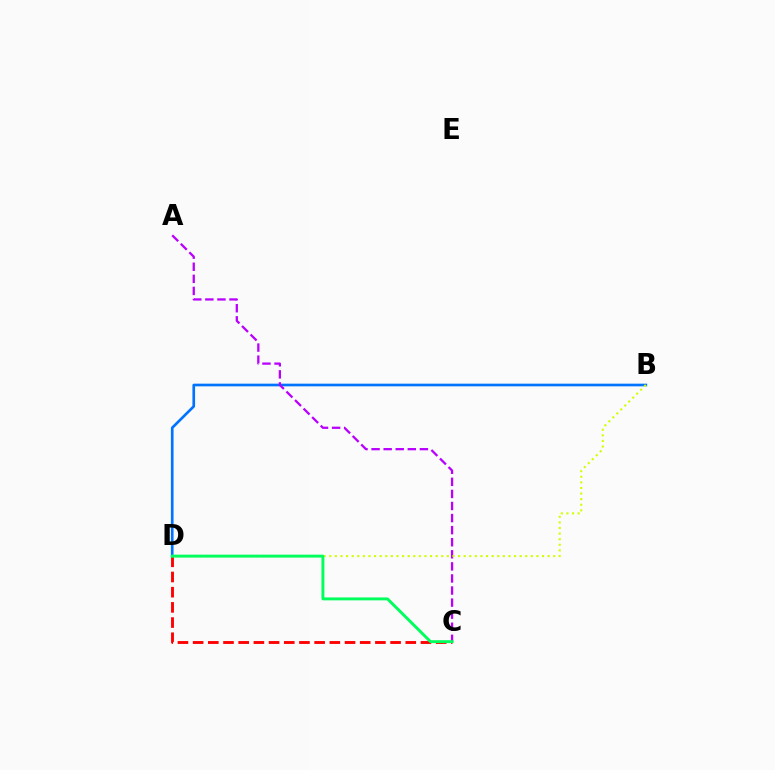{('C', 'D'): [{'color': '#ff0000', 'line_style': 'dashed', 'thickness': 2.06}, {'color': '#00ff5c', 'line_style': 'solid', 'thickness': 2.1}], ('B', 'D'): [{'color': '#0074ff', 'line_style': 'solid', 'thickness': 1.92}, {'color': '#d1ff00', 'line_style': 'dotted', 'thickness': 1.52}], ('A', 'C'): [{'color': '#b900ff', 'line_style': 'dashed', 'thickness': 1.64}]}